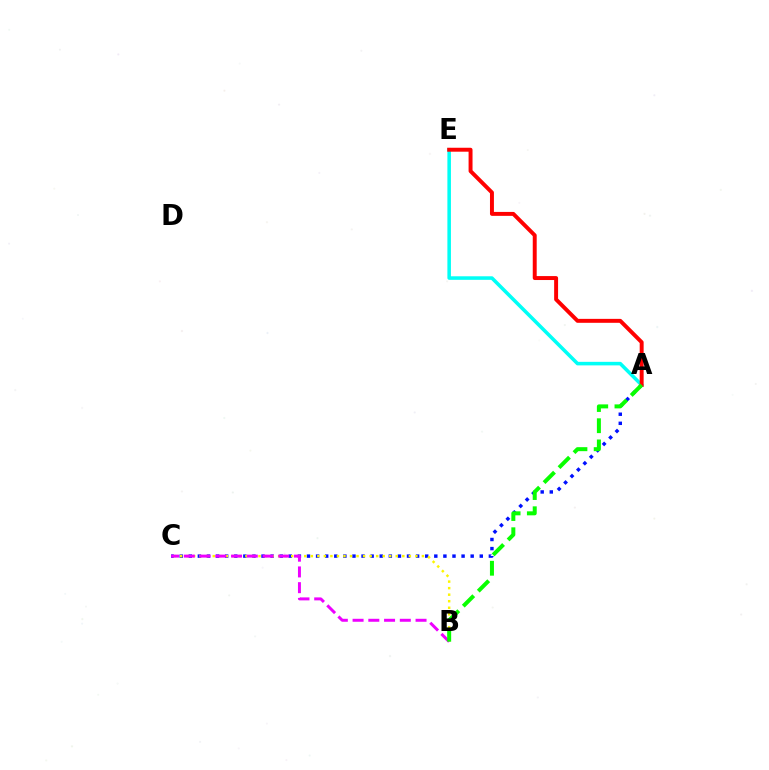{('A', 'C'): [{'color': '#0010ff', 'line_style': 'dotted', 'thickness': 2.47}], ('B', 'C'): [{'color': '#fcf500', 'line_style': 'dotted', 'thickness': 1.78}, {'color': '#ee00ff', 'line_style': 'dashed', 'thickness': 2.14}], ('A', 'E'): [{'color': '#00fff6', 'line_style': 'solid', 'thickness': 2.56}, {'color': '#ff0000', 'line_style': 'solid', 'thickness': 2.84}], ('A', 'B'): [{'color': '#08ff00', 'line_style': 'dashed', 'thickness': 2.88}]}